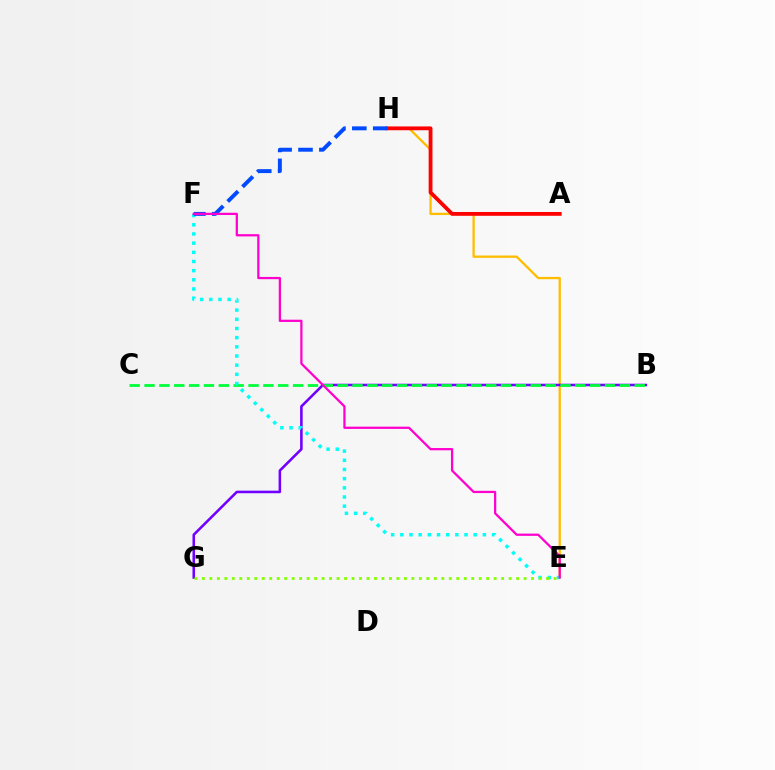{('E', 'H'): [{'color': '#ffbd00', 'line_style': 'solid', 'thickness': 1.66}], ('B', 'G'): [{'color': '#7200ff', 'line_style': 'solid', 'thickness': 1.85}], ('B', 'C'): [{'color': '#00ff39', 'line_style': 'dashed', 'thickness': 2.02}], ('A', 'H'): [{'color': '#ff0000', 'line_style': 'solid', 'thickness': 2.74}], ('E', 'F'): [{'color': '#00fff6', 'line_style': 'dotted', 'thickness': 2.49}, {'color': '#ff00cf', 'line_style': 'solid', 'thickness': 1.62}], ('E', 'G'): [{'color': '#84ff00', 'line_style': 'dotted', 'thickness': 2.03}], ('F', 'H'): [{'color': '#004bff', 'line_style': 'dashed', 'thickness': 2.84}]}